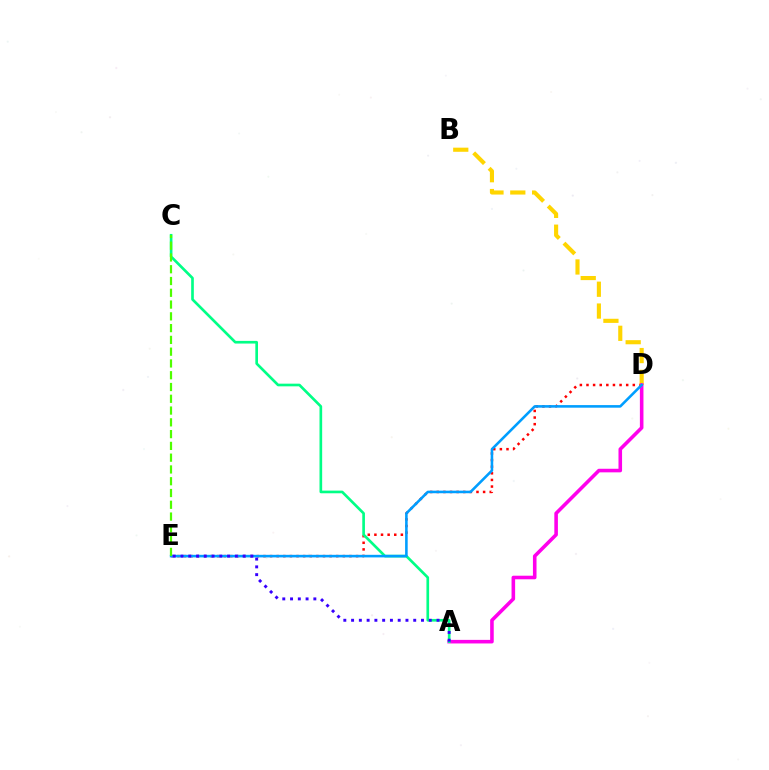{('D', 'E'): [{'color': '#ff0000', 'line_style': 'dotted', 'thickness': 1.8}, {'color': '#009eff', 'line_style': 'solid', 'thickness': 1.86}], ('B', 'D'): [{'color': '#ffd500', 'line_style': 'dashed', 'thickness': 2.96}], ('A', 'D'): [{'color': '#ff00ed', 'line_style': 'solid', 'thickness': 2.58}], ('A', 'C'): [{'color': '#00ff86', 'line_style': 'solid', 'thickness': 1.92}], ('A', 'E'): [{'color': '#3700ff', 'line_style': 'dotted', 'thickness': 2.11}], ('C', 'E'): [{'color': '#4fff00', 'line_style': 'dashed', 'thickness': 1.6}]}